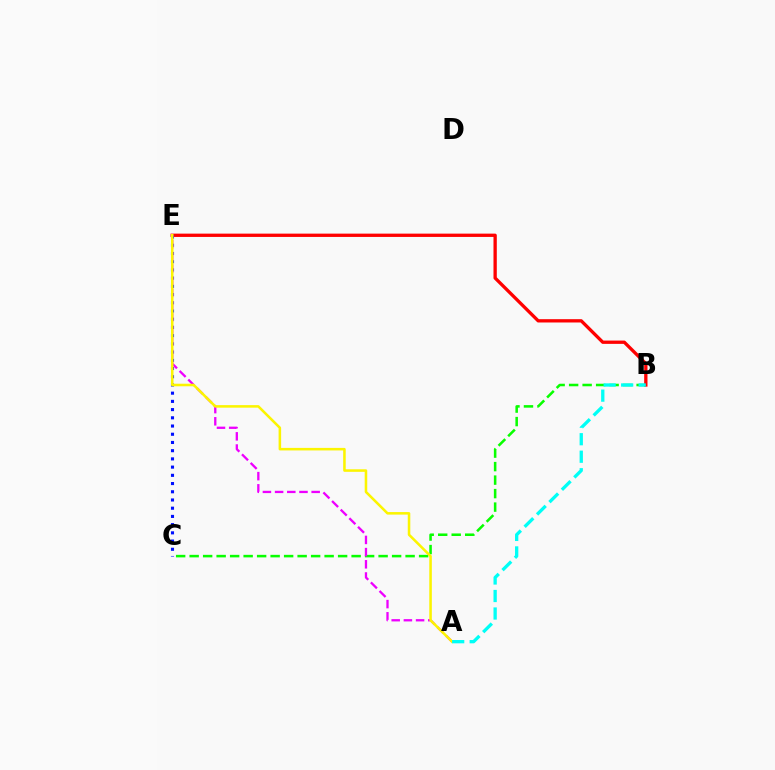{('B', 'C'): [{'color': '#08ff00', 'line_style': 'dashed', 'thickness': 1.83}], ('B', 'E'): [{'color': '#ff0000', 'line_style': 'solid', 'thickness': 2.38}], ('C', 'E'): [{'color': '#0010ff', 'line_style': 'dotted', 'thickness': 2.23}], ('A', 'E'): [{'color': '#ee00ff', 'line_style': 'dashed', 'thickness': 1.66}, {'color': '#fcf500', 'line_style': 'solid', 'thickness': 1.83}], ('A', 'B'): [{'color': '#00fff6', 'line_style': 'dashed', 'thickness': 2.38}]}